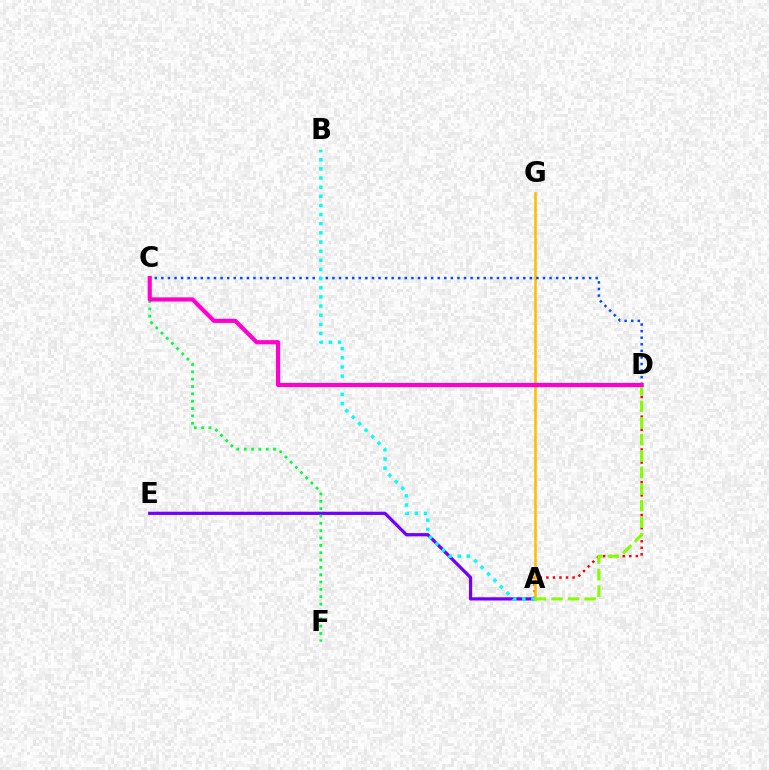{('A', 'E'): [{'color': '#7200ff', 'line_style': 'solid', 'thickness': 2.32}], ('A', 'D'): [{'color': '#ff0000', 'line_style': 'dotted', 'thickness': 1.78}, {'color': '#84ff00', 'line_style': 'dashed', 'thickness': 2.25}], ('C', 'F'): [{'color': '#00ff39', 'line_style': 'dotted', 'thickness': 1.99}], ('A', 'G'): [{'color': '#ffbd00', 'line_style': 'solid', 'thickness': 1.85}], ('C', 'D'): [{'color': '#004bff', 'line_style': 'dotted', 'thickness': 1.79}, {'color': '#ff00cf', 'line_style': 'solid', 'thickness': 2.99}], ('A', 'B'): [{'color': '#00fff6', 'line_style': 'dotted', 'thickness': 2.48}]}